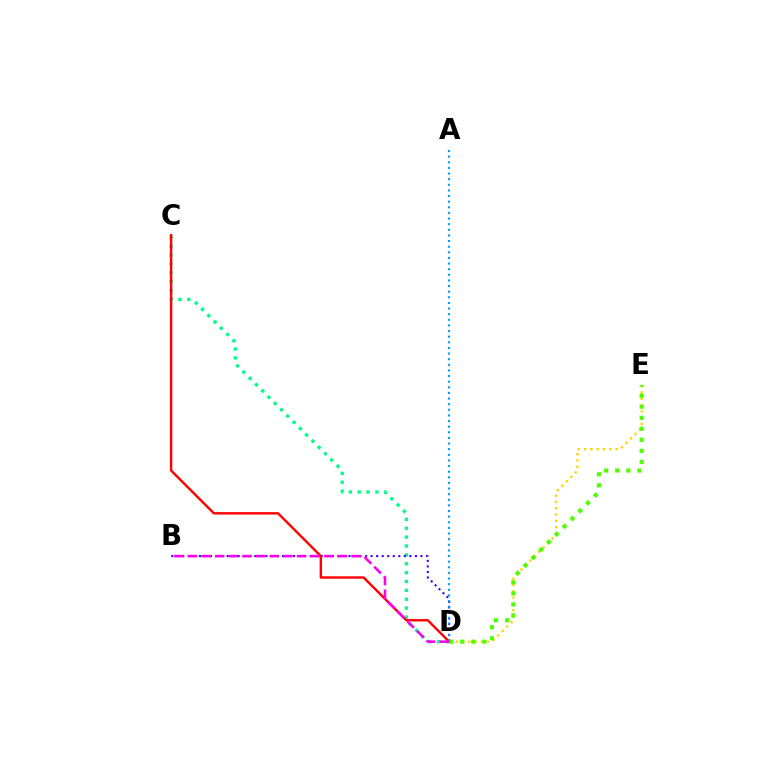{('C', 'D'): [{'color': '#00ff86', 'line_style': 'dotted', 'thickness': 2.41}, {'color': '#ff0000', 'line_style': 'solid', 'thickness': 1.73}], ('B', 'D'): [{'color': '#3700ff', 'line_style': 'dotted', 'thickness': 1.5}, {'color': '#ff00ed', 'line_style': 'dashed', 'thickness': 1.85}], ('D', 'E'): [{'color': '#ffd500', 'line_style': 'dotted', 'thickness': 1.71}, {'color': '#4fff00', 'line_style': 'dotted', 'thickness': 3.0}], ('A', 'D'): [{'color': '#009eff', 'line_style': 'dotted', 'thickness': 1.53}]}